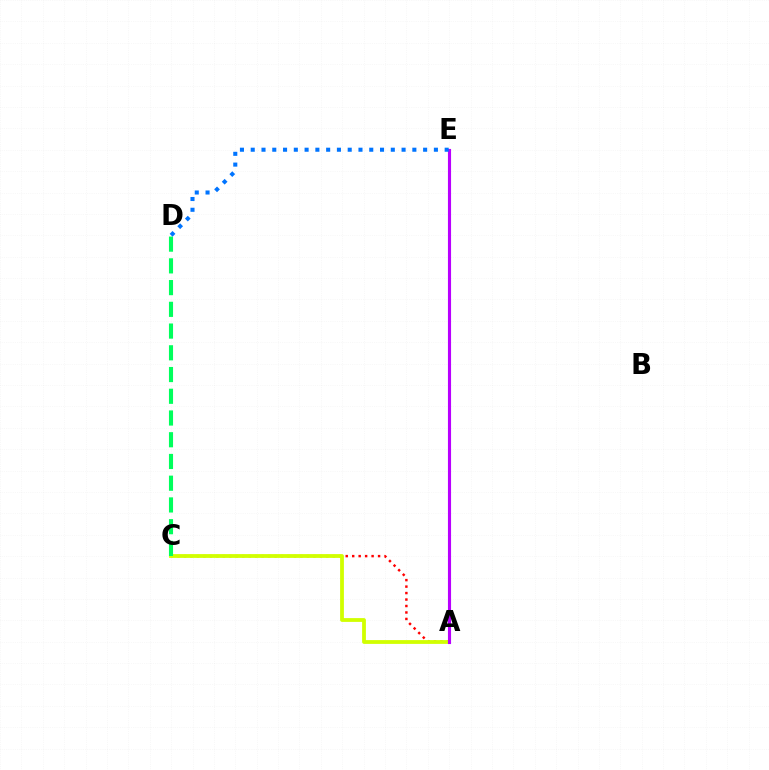{('A', 'C'): [{'color': '#ff0000', 'line_style': 'dotted', 'thickness': 1.76}, {'color': '#d1ff00', 'line_style': 'solid', 'thickness': 2.73}], ('A', 'E'): [{'color': '#b900ff', 'line_style': 'solid', 'thickness': 2.25}], ('C', 'D'): [{'color': '#00ff5c', 'line_style': 'dashed', 'thickness': 2.95}], ('D', 'E'): [{'color': '#0074ff', 'line_style': 'dotted', 'thickness': 2.93}]}